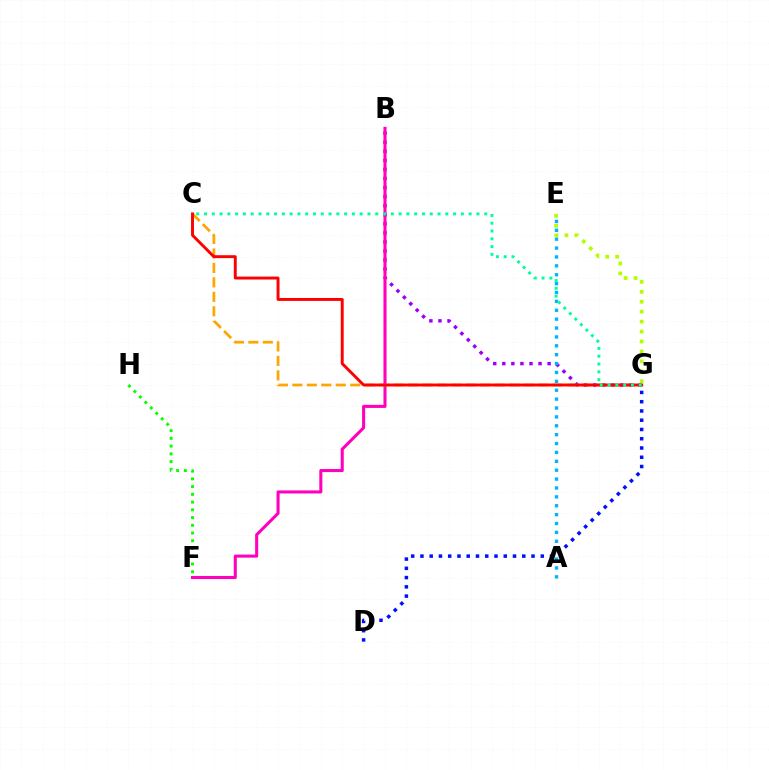{('F', 'H'): [{'color': '#08ff00', 'line_style': 'dotted', 'thickness': 2.1}], ('B', 'G'): [{'color': '#9b00ff', 'line_style': 'dotted', 'thickness': 2.46}], ('A', 'E'): [{'color': '#00b5ff', 'line_style': 'dotted', 'thickness': 2.41}], ('D', 'G'): [{'color': '#0010ff', 'line_style': 'dotted', 'thickness': 2.52}], ('B', 'F'): [{'color': '#ff00bd', 'line_style': 'solid', 'thickness': 2.2}], ('C', 'G'): [{'color': '#ffa500', 'line_style': 'dashed', 'thickness': 1.96}, {'color': '#ff0000', 'line_style': 'solid', 'thickness': 2.1}, {'color': '#00ff9d', 'line_style': 'dotted', 'thickness': 2.11}], ('E', 'G'): [{'color': '#b3ff00', 'line_style': 'dotted', 'thickness': 2.7}]}